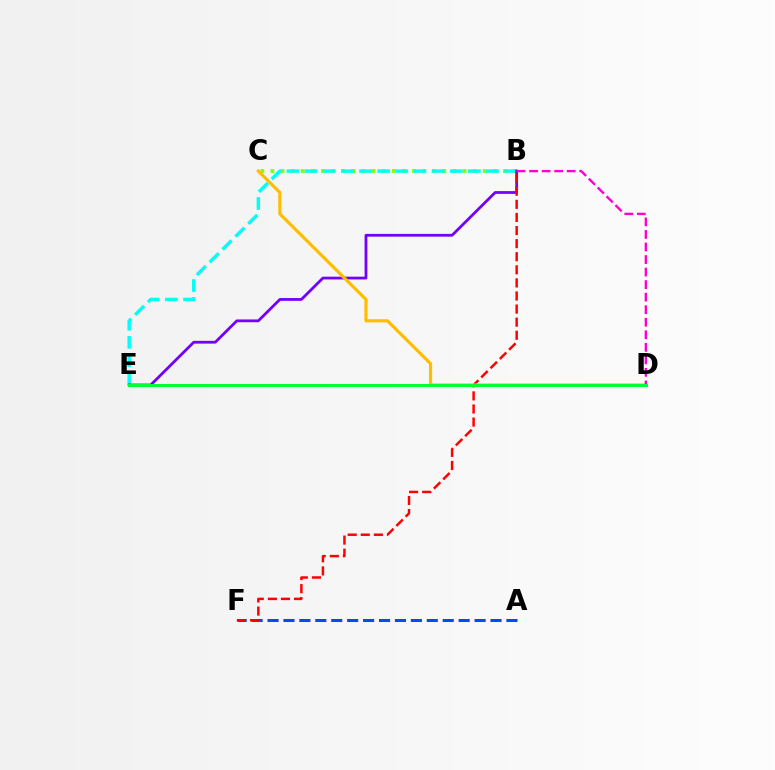{('B', 'C'): [{'color': '#84ff00', 'line_style': 'dotted', 'thickness': 2.75}], ('B', 'E'): [{'color': '#00fff6', 'line_style': 'dashed', 'thickness': 2.46}, {'color': '#7200ff', 'line_style': 'solid', 'thickness': 1.99}], ('A', 'F'): [{'color': '#004bff', 'line_style': 'dashed', 'thickness': 2.16}], ('B', 'F'): [{'color': '#ff0000', 'line_style': 'dashed', 'thickness': 1.78}], ('C', 'D'): [{'color': '#ffbd00', 'line_style': 'solid', 'thickness': 2.28}], ('B', 'D'): [{'color': '#ff00cf', 'line_style': 'dashed', 'thickness': 1.7}], ('D', 'E'): [{'color': '#00ff39', 'line_style': 'solid', 'thickness': 2.13}]}